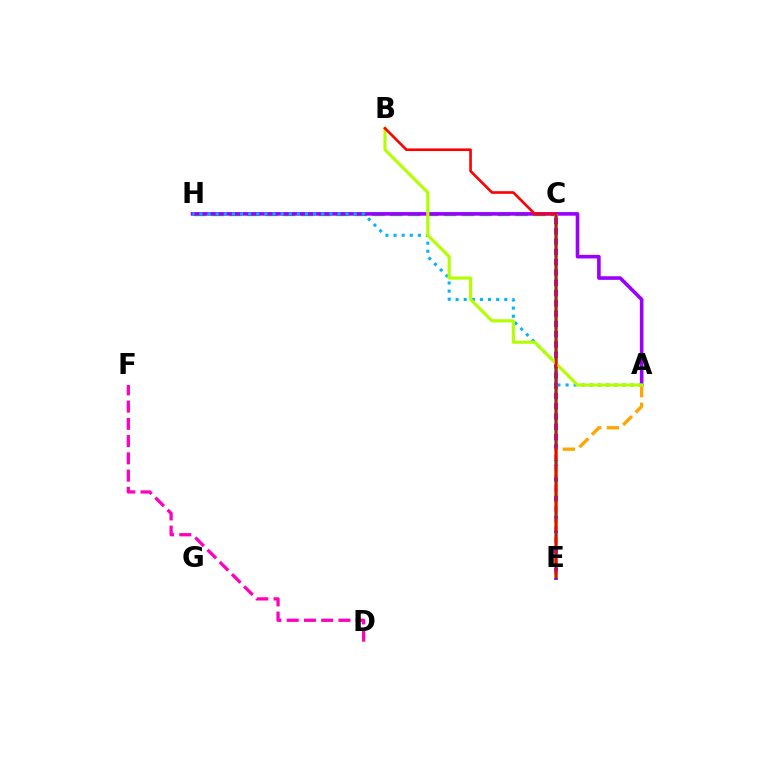{('C', 'H'): [{'color': '#08ff00', 'line_style': 'dashed', 'thickness': 2.43}], ('C', 'E'): [{'color': '#0010ff', 'line_style': 'solid', 'thickness': 2.58}, {'color': '#00ff9d', 'line_style': 'dotted', 'thickness': 2.8}], ('A', 'H'): [{'color': '#9b00ff', 'line_style': 'solid', 'thickness': 2.59}, {'color': '#00b5ff', 'line_style': 'dotted', 'thickness': 2.21}], ('D', 'F'): [{'color': '#ff00bd', 'line_style': 'dashed', 'thickness': 2.34}], ('A', 'E'): [{'color': '#ffa500', 'line_style': 'dashed', 'thickness': 2.39}], ('A', 'B'): [{'color': '#b3ff00', 'line_style': 'solid', 'thickness': 2.27}], ('B', 'E'): [{'color': '#ff0000', 'line_style': 'solid', 'thickness': 1.89}]}